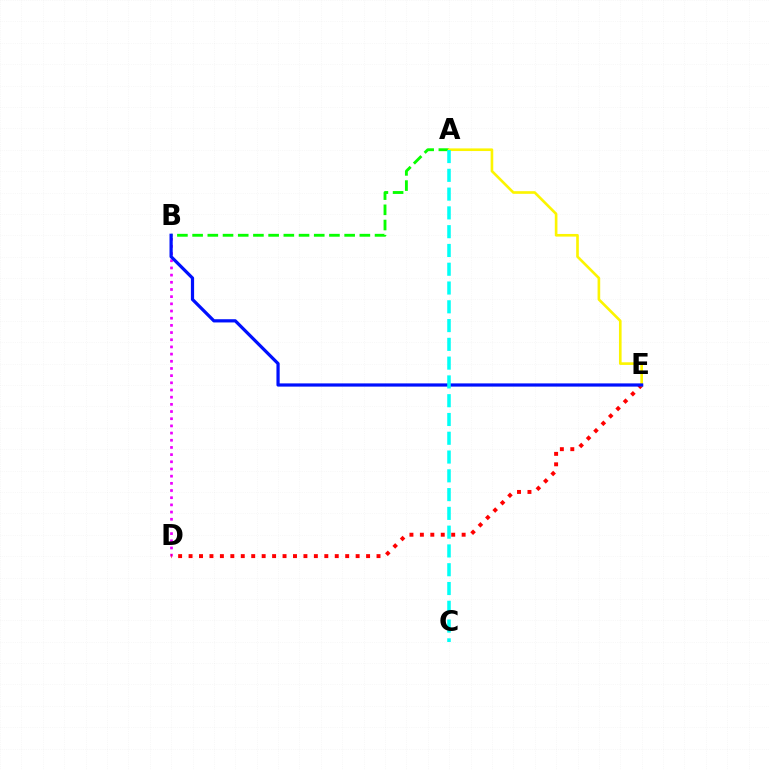{('B', 'D'): [{'color': '#ee00ff', 'line_style': 'dotted', 'thickness': 1.95}], ('A', 'B'): [{'color': '#08ff00', 'line_style': 'dashed', 'thickness': 2.07}], ('D', 'E'): [{'color': '#ff0000', 'line_style': 'dotted', 'thickness': 2.84}], ('A', 'E'): [{'color': '#fcf500', 'line_style': 'solid', 'thickness': 1.9}], ('B', 'E'): [{'color': '#0010ff', 'line_style': 'solid', 'thickness': 2.32}], ('A', 'C'): [{'color': '#00fff6', 'line_style': 'dashed', 'thickness': 2.55}]}